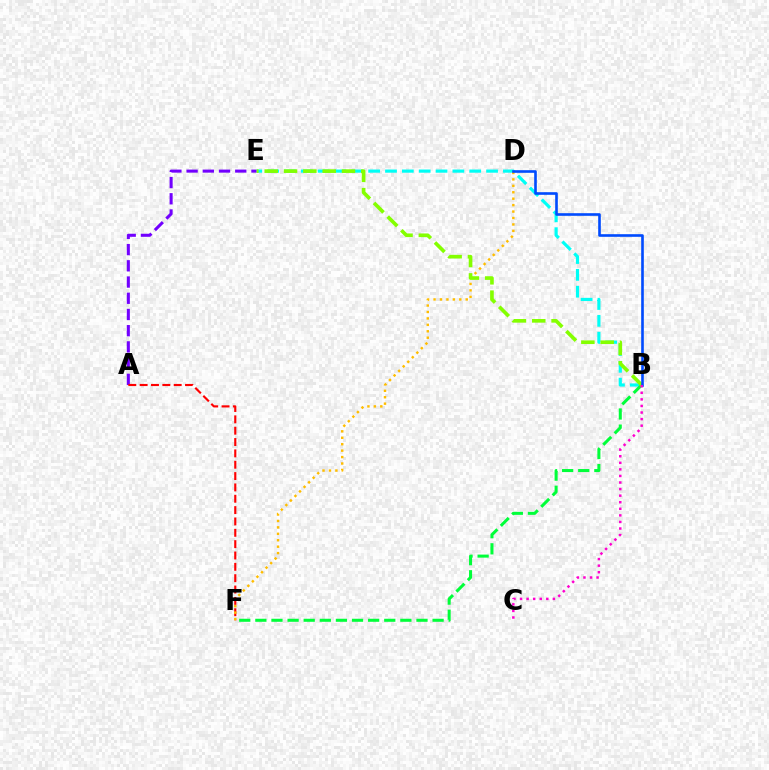{('B', 'E'): [{'color': '#00fff6', 'line_style': 'dashed', 'thickness': 2.29}, {'color': '#84ff00', 'line_style': 'dashed', 'thickness': 2.63}], ('A', 'E'): [{'color': '#7200ff', 'line_style': 'dashed', 'thickness': 2.2}], ('B', 'F'): [{'color': '#00ff39', 'line_style': 'dashed', 'thickness': 2.19}], ('A', 'F'): [{'color': '#ff0000', 'line_style': 'dashed', 'thickness': 1.54}], ('D', 'F'): [{'color': '#ffbd00', 'line_style': 'dotted', 'thickness': 1.75}], ('B', 'D'): [{'color': '#004bff', 'line_style': 'solid', 'thickness': 1.89}], ('B', 'C'): [{'color': '#ff00cf', 'line_style': 'dotted', 'thickness': 1.79}]}